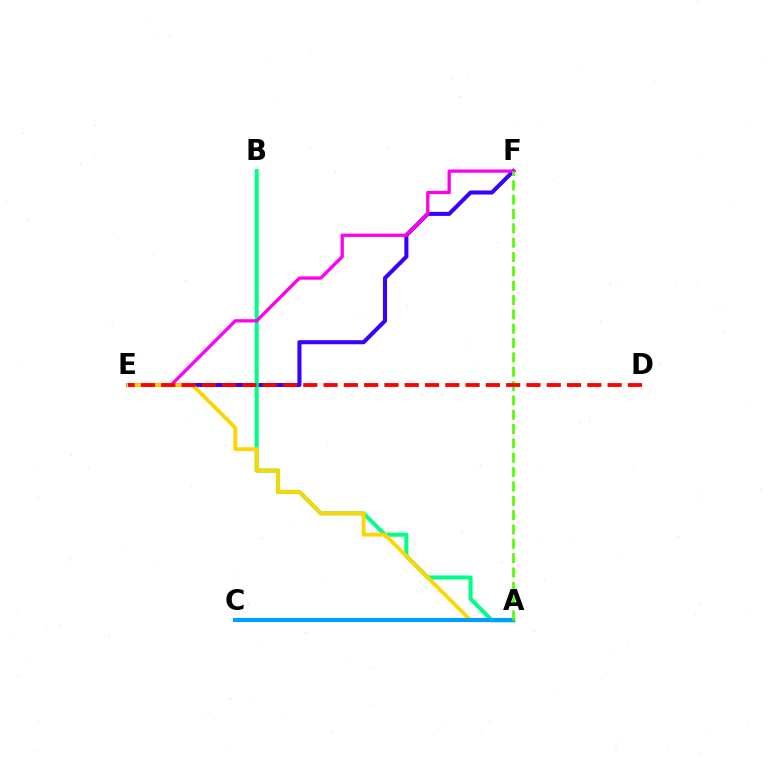{('E', 'F'): [{'color': '#3700ff', 'line_style': 'solid', 'thickness': 2.92}, {'color': '#ff00ed', 'line_style': 'solid', 'thickness': 2.36}], ('A', 'B'): [{'color': '#00ff86', 'line_style': 'solid', 'thickness': 2.91}], ('A', 'E'): [{'color': '#ffd500', 'line_style': 'solid', 'thickness': 2.74}], ('A', 'C'): [{'color': '#009eff', 'line_style': 'solid', 'thickness': 2.96}], ('A', 'F'): [{'color': '#4fff00', 'line_style': 'dashed', 'thickness': 1.95}], ('D', 'E'): [{'color': '#ff0000', 'line_style': 'dashed', 'thickness': 2.76}]}